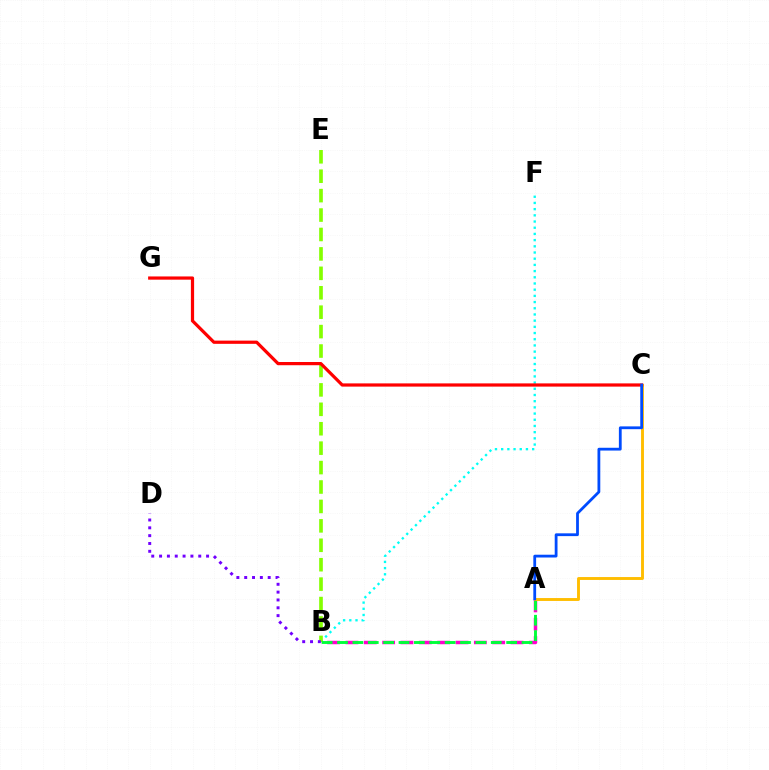{('B', 'F'): [{'color': '#00fff6', 'line_style': 'dotted', 'thickness': 1.68}], ('A', 'B'): [{'color': '#ff00cf', 'line_style': 'dashed', 'thickness': 2.49}, {'color': '#00ff39', 'line_style': 'dashed', 'thickness': 2.09}], ('B', 'E'): [{'color': '#84ff00', 'line_style': 'dashed', 'thickness': 2.64}], ('A', 'C'): [{'color': '#ffbd00', 'line_style': 'solid', 'thickness': 2.08}, {'color': '#004bff', 'line_style': 'solid', 'thickness': 2.01}], ('C', 'G'): [{'color': '#ff0000', 'line_style': 'solid', 'thickness': 2.32}], ('B', 'D'): [{'color': '#7200ff', 'line_style': 'dotted', 'thickness': 2.13}]}